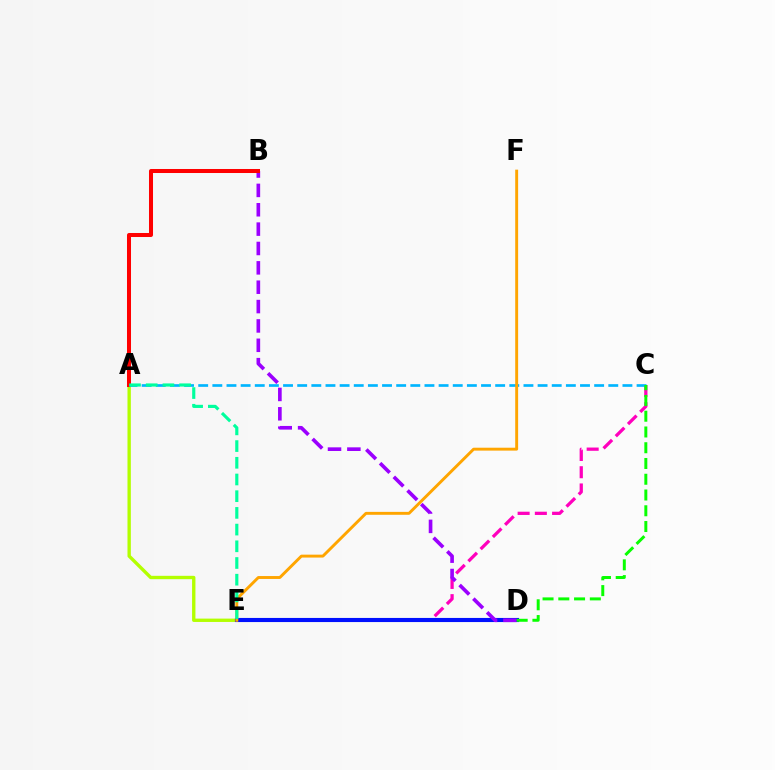{('C', 'E'): [{'color': '#ff00bd', 'line_style': 'dashed', 'thickness': 2.34}], ('A', 'E'): [{'color': '#b3ff00', 'line_style': 'solid', 'thickness': 2.42}, {'color': '#00ff9d', 'line_style': 'dashed', 'thickness': 2.27}], ('D', 'E'): [{'color': '#0010ff', 'line_style': 'solid', 'thickness': 2.97}], ('B', 'D'): [{'color': '#9b00ff', 'line_style': 'dashed', 'thickness': 2.63}], ('A', 'B'): [{'color': '#ff0000', 'line_style': 'solid', 'thickness': 2.89}], ('A', 'C'): [{'color': '#00b5ff', 'line_style': 'dashed', 'thickness': 1.92}], ('E', 'F'): [{'color': '#ffa500', 'line_style': 'solid', 'thickness': 2.09}], ('C', 'D'): [{'color': '#08ff00', 'line_style': 'dashed', 'thickness': 2.14}]}